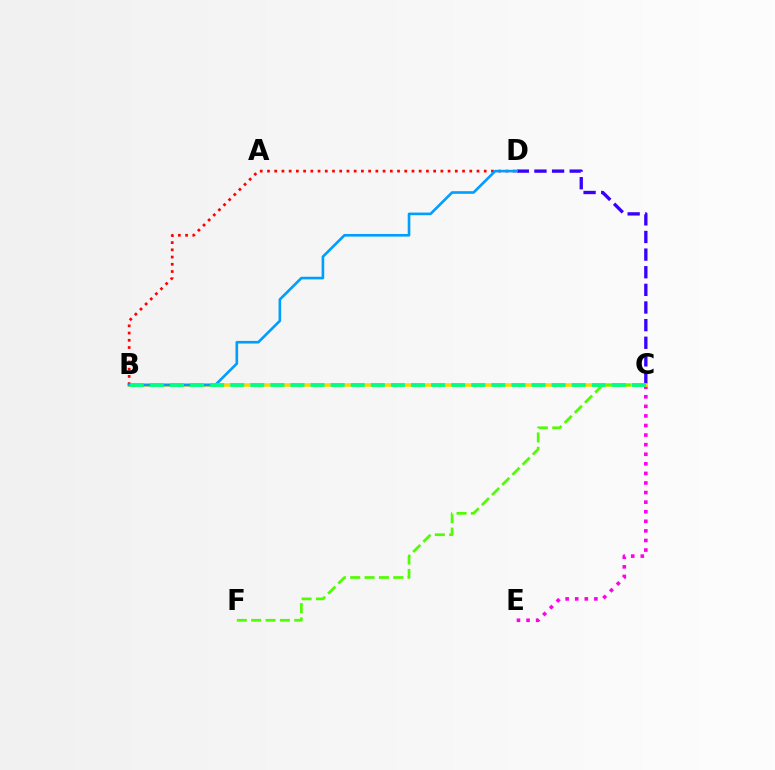{('C', 'D'): [{'color': '#3700ff', 'line_style': 'dashed', 'thickness': 2.4}], ('C', 'E'): [{'color': '#ff00ed', 'line_style': 'dotted', 'thickness': 2.6}], ('B', 'C'): [{'color': '#ffd500', 'line_style': 'solid', 'thickness': 2.58}, {'color': '#00ff86', 'line_style': 'dashed', 'thickness': 2.73}], ('B', 'D'): [{'color': '#ff0000', 'line_style': 'dotted', 'thickness': 1.96}, {'color': '#009eff', 'line_style': 'solid', 'thickness': 1.89}], ('C', 'F'): [{'color': '#4fff00', 'line_style': 'dashed', 'thickness': 1.95}]}